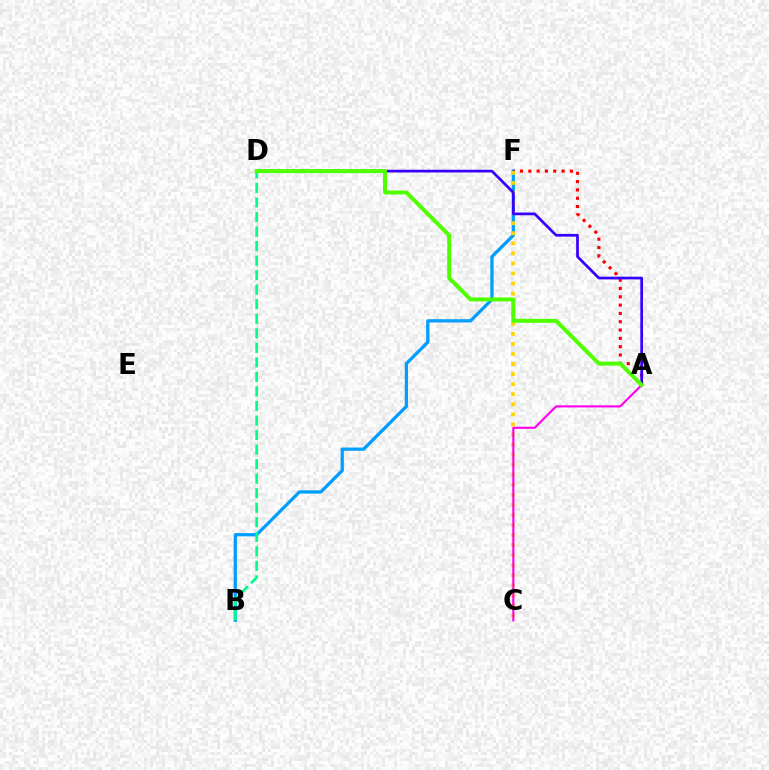{('B', 'F'): [{'color': '#009eff', 'line_style': 'solid', 'thickness': 2.35}], ('A', 'F'): [{'color': '#ff0000', 'line_style': 'dotted', 'thickness': 2.26}], ('C', 'F'): [{'color': '#ffd500', 'line_style': 'dotted', 'thickness': 2.73}], ('A', 'D'): [{'color': '#3700ff', 'line_style': 'solid', 'thickness': 1.96}, {'color': '#4fff00', 'line_style': 'solid', 'thickness': 2.85}], ('A', 'C'): [{'color': '#ff00ed', 'line_style': 'solid', 'thickness': 1.53}], ('B', 'D'): [{'color': '#00ff86', 'line_style': 'dashed', 'thickness': 1.97}]}